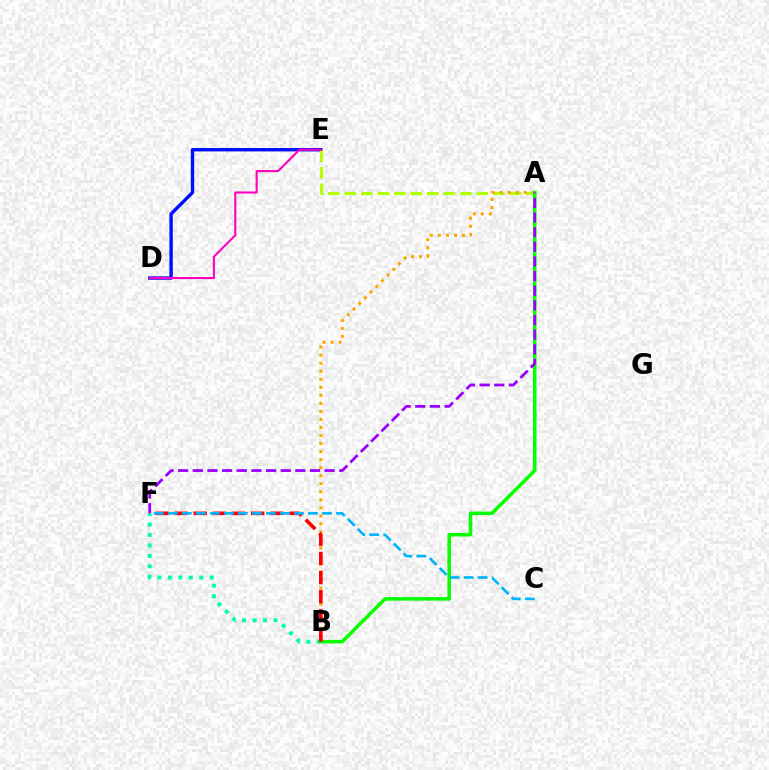{('D', 'E'): [{'color': '#0010ff', 'line_style': 'solid', 'thickness': 2.45}, {'color': '#ff00bd', 'line_style': 'solid', 'thickness': 1.5}], ('A', 'E'): [{'color': '#b3ff00', 'line_style': 'dashed', 'thickness': 2.24}], ('A', 'B'): [{'color': '#ffa500', 'line_style': 'dotted', 'thickness': 2.18}, {'color': '#08ff00', 'line_style': 'solid', 'thickness': 2.54}], ('B', 'F'): [{'color': '#00ff9d', 'line_style': 'dotted', 'thickness': 2.84}, {'color': '#ff0000', 'line_style': 'dashed', 'thickness': 2.6}], ('C', 'F'): [{'color': '#00b5ff', 'line_style': 'dashed', 'thickness': 1.9}], ('A', 'F'): [{'color': '#9b00ff', 'line_style': 'dashed', 'thickness': 1.99}]}